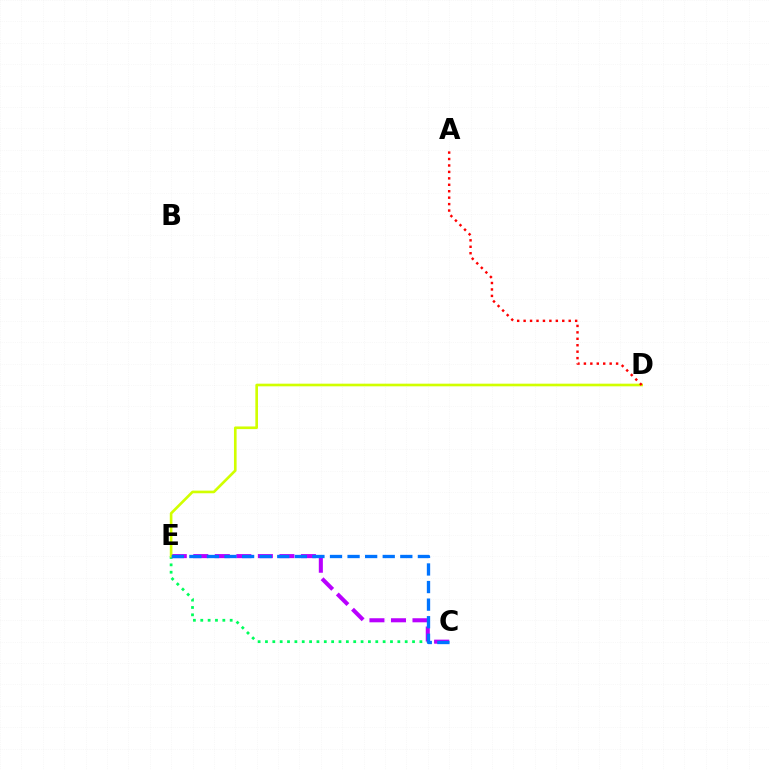{('C', 'E'): [{'color': '#00ff5c', 'line_style': 'dotted', 'thickness': 2.0}, {'color': '#b900ff', 'line_style': 'dashed', 'thickness': 2.92}, {'color': '#0074ff', 'line_style': 'dashed', 'thickness': 2.39}], ('D', 'E'): [{'color': '#d1ff00', 'line_style': 'solid', 'thickness': 1.9}], ('A', 'D'): [{'color': '#ff0000', 'line_style': 'dotted', 'thickness': 1.75}]}